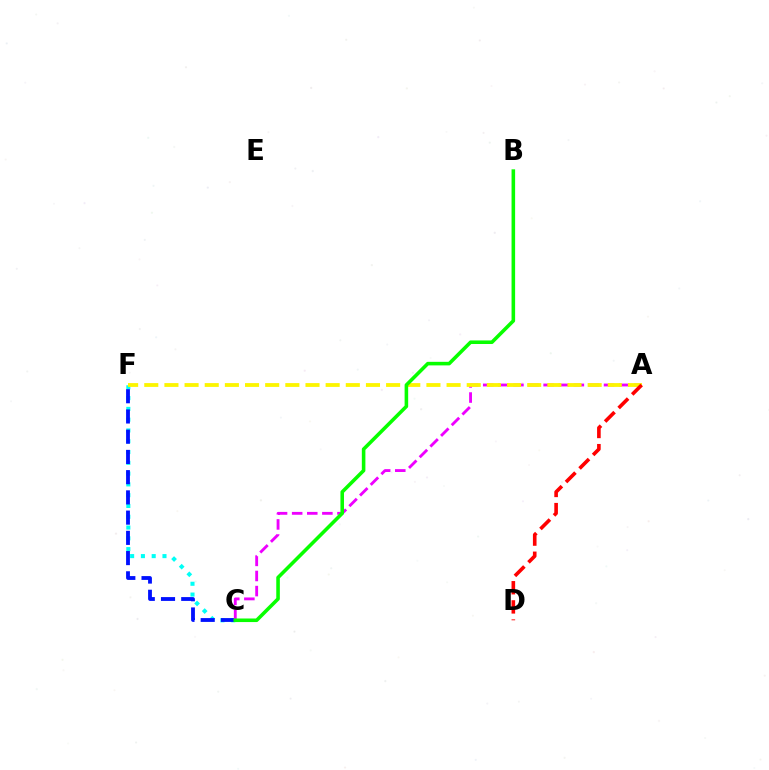{('C', 'F'): [{'color': '#00fff6', 'line_style': 'dotted', 'thickness': 2.93}, {'color': '#0010ff', 'line_style': 'dashed', 'thickness': 2.75}], ('A', 'C'): [{'color': '#ee00ff', 'line_style': 'dashed', 'thickness': 2.05}], ('A', 'F'): [{'color': '#fcf500', 'line_style': 'dashed', 'thickness': 2.74}], ('A', 'D'): [{'color': '#ff0000', 'line_style': 'dashed', 'thickness': 2.6}], ('B', 'C'): [{'color': '#08ff00', 'line_style': 'solid', 'thickness': 2.57}]}